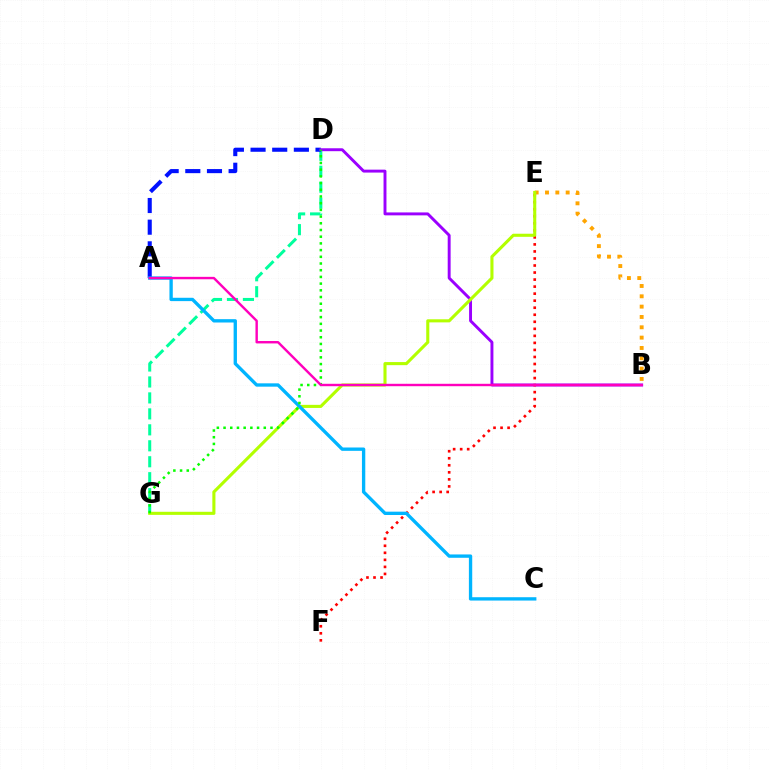{('B', 'E'): [{'color': '#ffa500', 'line_style': 'dotted', 'thickness': 2.81}], ('D', 'G'): [{'color': '#00ff9d', 'line_style': 'dashed', 'thickness': 2.17}, {'color': '#08ff00', 'line_style': 'dotted', 'thickness': 1.82}], ('A', 'D'): [{'color': '#0010ff', 'line_style': 'dashed', 'thickness': 2.94}], ('B', 'D'): [{'color': '#9b00ff', 'line_style': 'solid', 'thickness': 2.1}], ('E', 'F'): [{'color': '#ff0000', 'line_style': 'dotted', 'thickness': 1.91}], ('E', 'G'): [{'color': '#b3ff00', 'line_style': 'solid', 'thickness': 2.22}], ('A', 'C'): [{'color': '#00b5ff', 'line_style': 'solid', 'thickness': 2.4}], ('A', 'B'): [{'color': '#ff00bd', 'line_style': 'solid', 'thickness': 1.74}]}